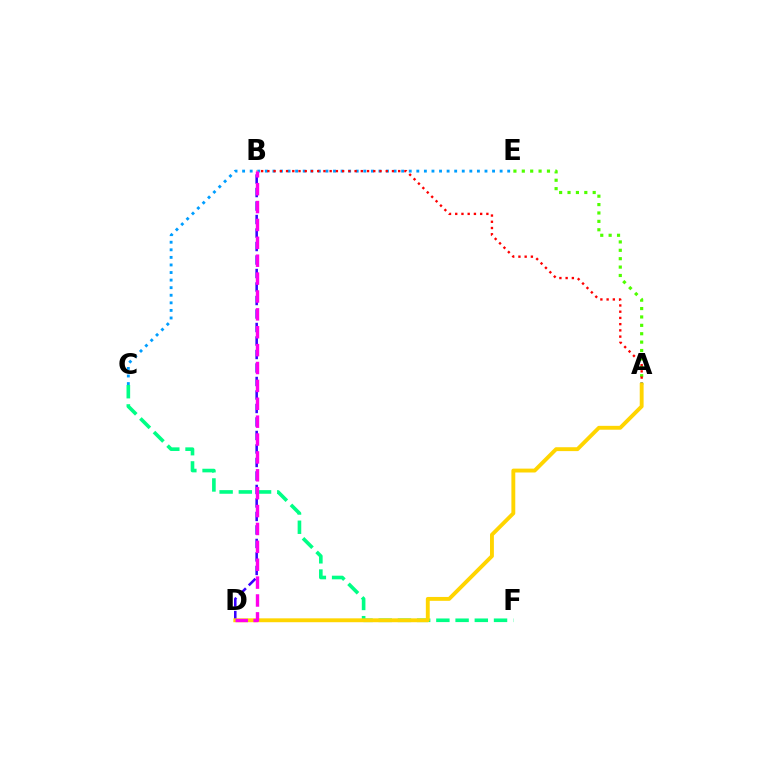{('A', 'E'): [{'color': '#4fff00', 'line_style': 'dotted', 'thickness': 2.28}], ('C', 'E'): [{'color': '#009eff', 'line_style': 'dotted', 'thickness': 2.06}], ('A', 'B'): [{'color': '#ff0000', 'line_style': 'dotted', 'thickness': 1.69}], ('C', 'F'): [{'color': '#00ff86', 'line_style': 'dashed', 'thickness': 2.61}], ('B', 'D'): [{'color': '#3700ff', 'line_style': 'dashed', 'thickness': 1.83}, {'color': '#ff00ed', 'line_style': 'dashed', 'thickness': 2.43}], ('A', 'D'): [{'color': '#ffd500', 'line_style': 'solid', 'thickness': 2.79}]}